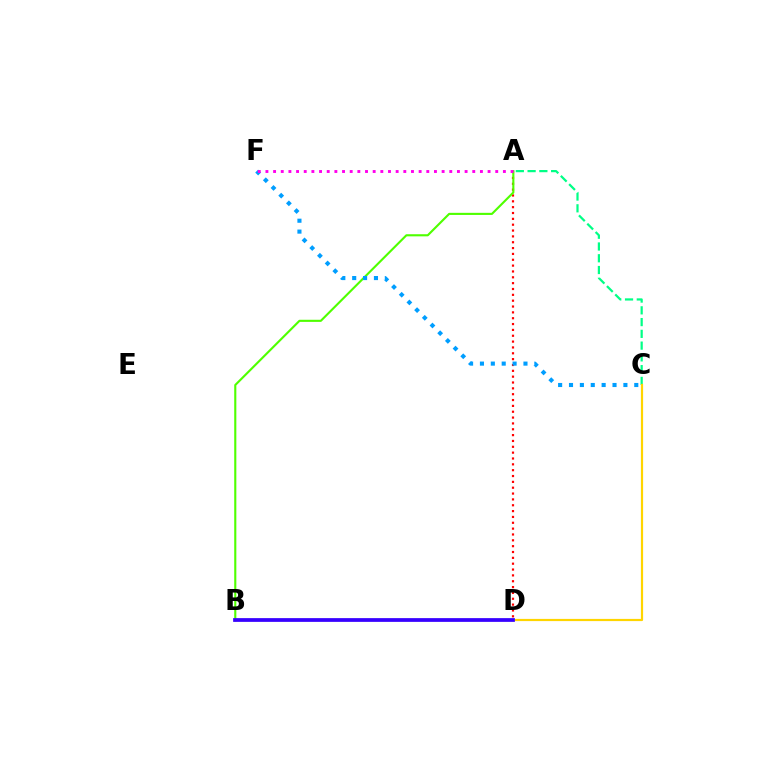{('A', 'C'): [{'color': '#00ff86', 'line_style': 'dashed', 'thickness': 1.6}], ('A', 'D'): [{'color': '#ff0000', 'line_style': 'dotted', 'thickness': 1.59}], ('C', 'D'): [{'color': '#ffd500', 'line_style': 'solid', 'thickness': 1.58}], ('A', 'B'): [{'color': '#4fff00', 'line_style': 'solid', 'thickness': 1.52}], ('C', 'F'): [{'color': '#009eff', 'line_style': 'dotted', 'thickness': 2.96}], ('B', 'D'): [{'color': '#3700ff', 'line_style': 'solid', 'thickness': 2.69}], ('A', 'F'): [{'color': '#ff00ed', 'line_style': 'dotted', 'thickness': 2.08}]}